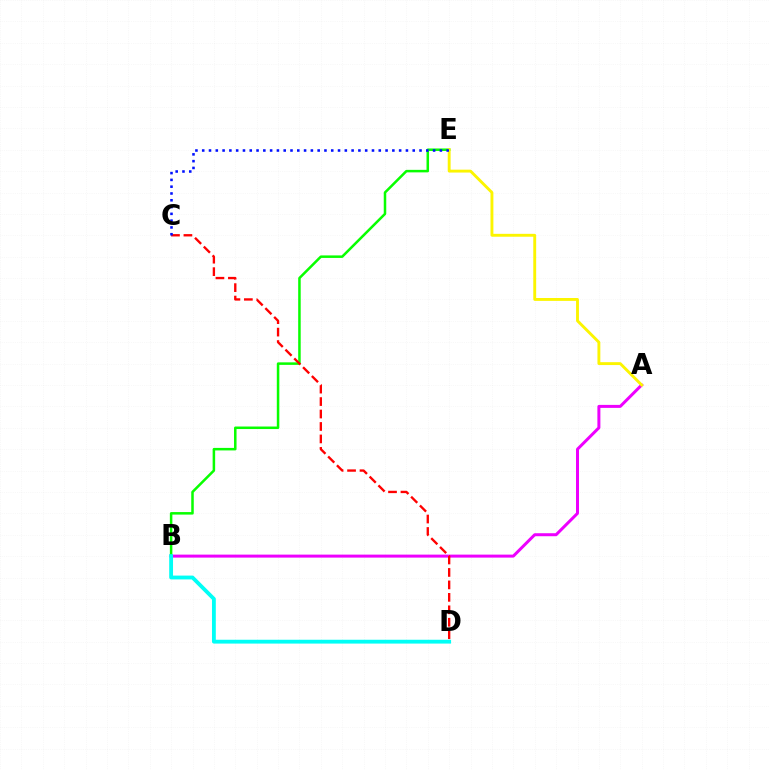{('A', 'B'): [{'color': '#ee00ff', 'line_style': 'solid', 'thickness': 2.16}], ('B', 'E'): [{'color': '#08ff00', 'line_style': 'solid', 'thickness': 1.81}], ('C', 'D'): [{'color': '#ff0000', 'line_style': 'dashed', 'thickness': 1.69}], ('B', 'D'): [{'color': '#00fff6', 'line_style': 'solid', 'thickness': 2.76}], ('A', 'E'): [{'color': '#fcf500', 'line_style': 'solid', 'thickness': 2.08}], ('C', 'E'): [{'color': '#0010ff', 'line_style': 'dotted', 'thickness': 1.84}]}